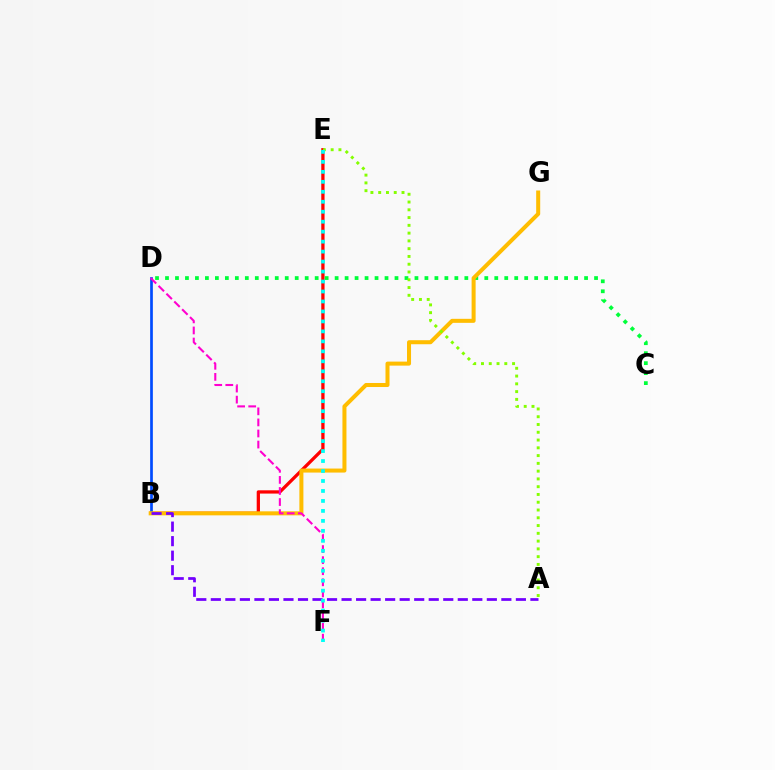{('B', 'E'): [{'color': '#ff0000', 'line_style': 'solid', 'thickness': 2.35}], ('B', 'D'): [{'color': '#004bff', 'line_style': 'solid', 'thickness': 1.94}], ('C', 'D'): [{'color': '#00ff39', 'line_style': 'dotted', 'thickness': 2.71}], ('B', 'G'): [{'color': '#ffbd00', 'line_style': 'solid', 'thickness': 2.9}], ('A', 'B'): [{'color': '#7200ff', 'line_style': 'dashed', 'thickness': 1.97}], ('D', 'F'): [{'color': '#ff00cf', 'line_style': 'dashed', 'thickness': 1.5}], ('A', 'E'): [{'color': '#84ff00', 'line_style': 'dotted', 'thickness': 2.11}], ('E', 'F'): [{'color': '#00fff6', 'line_style': 'dotted', 'thickness': 2.71}]}